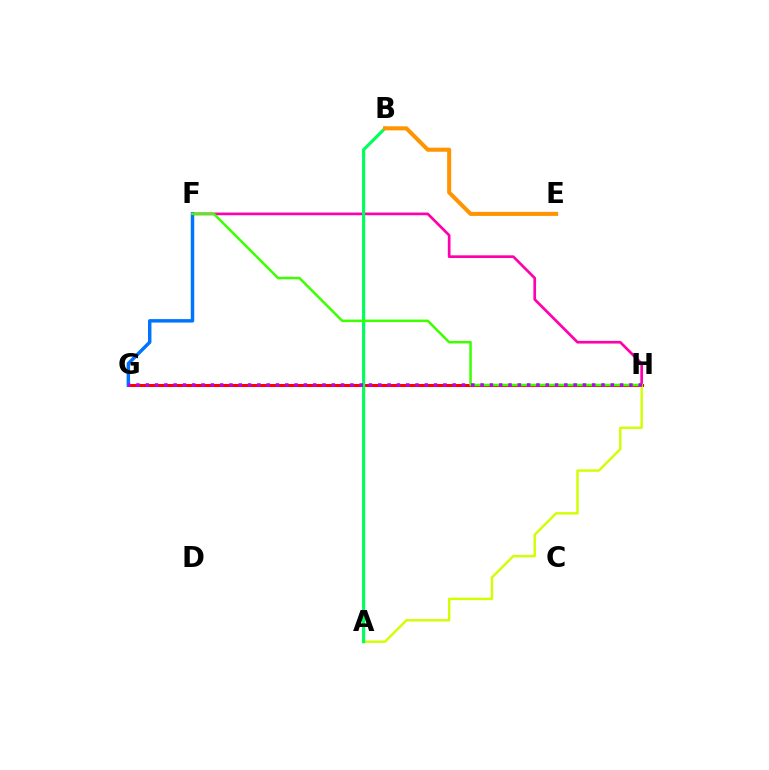{('F', 'H'): [{'color': '#ff00ac', 'line_style': 'solid', 'thickness': 1.93}, {'color': '#3dff00', 'line_style': 'solid', 'thickness': 1.81}], ('G', 'H'): [{'color': '#00fff6', 'line_style': 'dashed', 'thickness': 1.95}, {'color': '#2500ff', 'line_style': 'dotted', 'thickness': 1.87}, {'color': '#ff0000', 'line_style': 'solid', 'thickness': 2.19}, {'color': '#b900ff', 'line_style': 'dotted', 'thickness': 2.53}], ('F', 'G'): [{'color': '#0074ff', 'line_style': 'solid', 'thickness': 2.48}], ('A', 'H'): [{'color': '#d1ff00', 'line_style': 'solid', 'thickness': 1.74}], ('A', 'B'): [{'color': '#00ff5c', 'line_style': 'solid', 'thickness': 2.27}], ('B', 'E'): [{'color': '#ff9400', 'line_style': 'solid', 'thickness': 2.91}]}